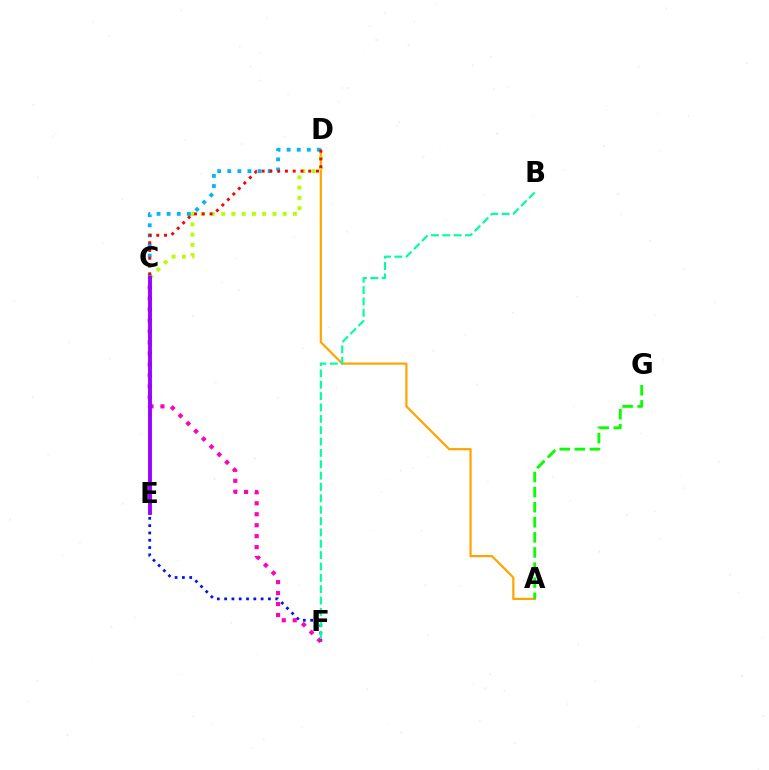{('A', 'D'): [{'color': '#ffa500', 'line_style': 'solid', 'thickness': 1.59}], ('C', 'D'): [{'color': '#b3ff00', 'line_style': 'dotted', 'thickness': 2.79}, {'color': '#00b5ff', 'line_style': 'dotted', 'thickness': 2.74}, {'color': '#ff0000', 'line_style': 'dotted', 'thickness': 2.11}], ('E', 'F'): [{'color': '#0010ff', 'line_style': 'dotted', 'thickness': 1.98}], ('C', 'F'): [{'color': '#ff00bd', 'line_style': 'dotted', 'thickness': 2.98}], ('B', 'F'): [{'color': '#00ff9d', 'line_style': 'dashed', 'thickness': 1.54}], ('A', 'G'): [{'color': '#08ff00', 'line_style': 'dashed', 'thickness': 2.05}], ('C', 'E'): [{'color': '#9b00ff', 'line_style': 'solid', 'thickness': 2.78}]}